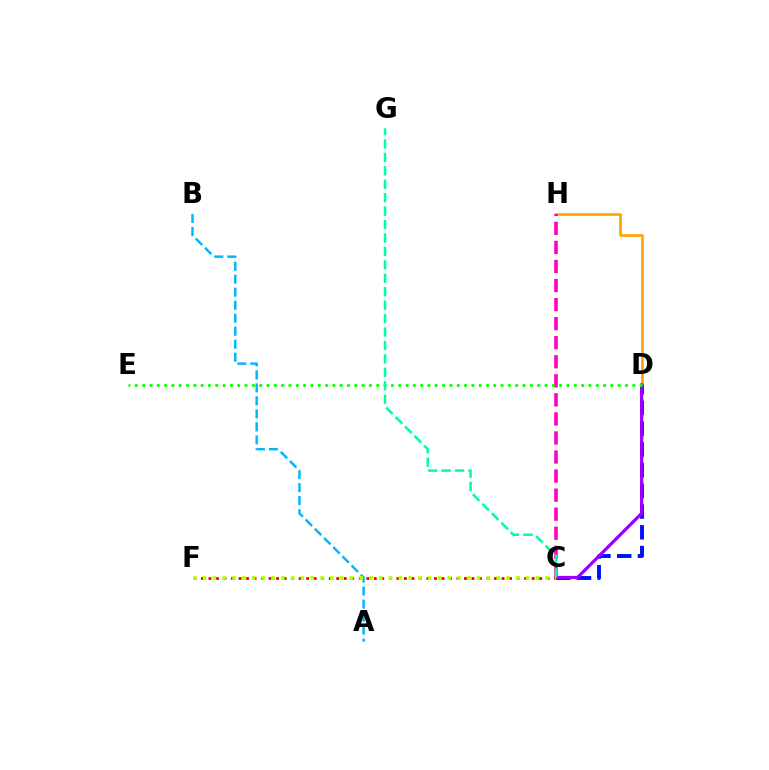{('D', 'H'): [{'color': '#ffa500', 'line_style': 'solid', 'thickness': 1.96}], ('C', 'H'): [{'color': '#ff00bd', 'line_style': 'dashed', 'thickness': 2.59}], ('A', 'B'): [{'color': '#00b5ff', 'line_style': 'dashed', 'thickness': 1.77}], ('C', 'D'): [{'color': '#0010ff', 'line_style': 'dashed', 'thickness': 2.82}, {'color': '#9b00ff', 'line_style': 'solid', 'thickness': 2.32}], ('D', 'E'): [{'color': '#08ff00', 'line_style': 'dotted', 'thickness': 1.99}], ('C', 'G'): [{'color': '#00ff9d', 'line_style': 'dashed', 'thickness': 1.82}], ('C', 'F'): [{'color': '#ff0000', 'line_style': 'dotted', 'thickness': 2.04}, {'color': '#b3ff00', 'line_style': 'dotted', 'thickness': 2.66}]}